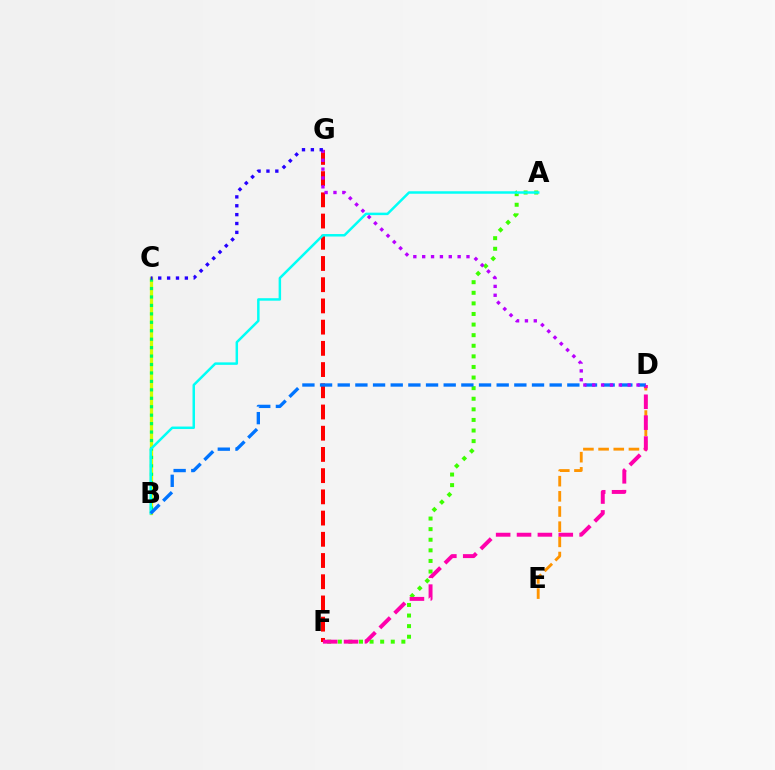{('B', 'C'): [{'color': '#d1ff00', 'line_style': 'solid', 'thickness': 2.35}, {'color': '#00ff5c', 'line_style': 'dotted', 'thickness': 2.29}], ('A', 'F'): [{'color': '#3dff00', 'line_style': 'dotted', 'thickness': 2.88}], ('D', 'E'): [{'color': '#ff9400', 'line_style': 'dashed', 'thickness': 2.06}], ('F', 'G'): [{'color': '#ff0000', 'line_style': 'dashed', 'thickness': 2.88}], ('D', 'F'): [{'color': '#ff00ac', 'line_style': 'dashed', 'thickness': 2.84}], ('A', 'B'): [{'color': '#00fff6', 'line_style': 'solid', 'thickness': 1.79}], ('B', 'D'): [{'color': '#0074ff', 'line_style': 'dashed', 'thickness': 2.4}], ('D', 'G'): [{'color': '#b900ff', 'line_style': 'dotted', 'thickness': 2.41}], ('C', 'G'): [{'color': '#2500ff', 'line_style': 'dotted', 'thickness': 2.41}]}